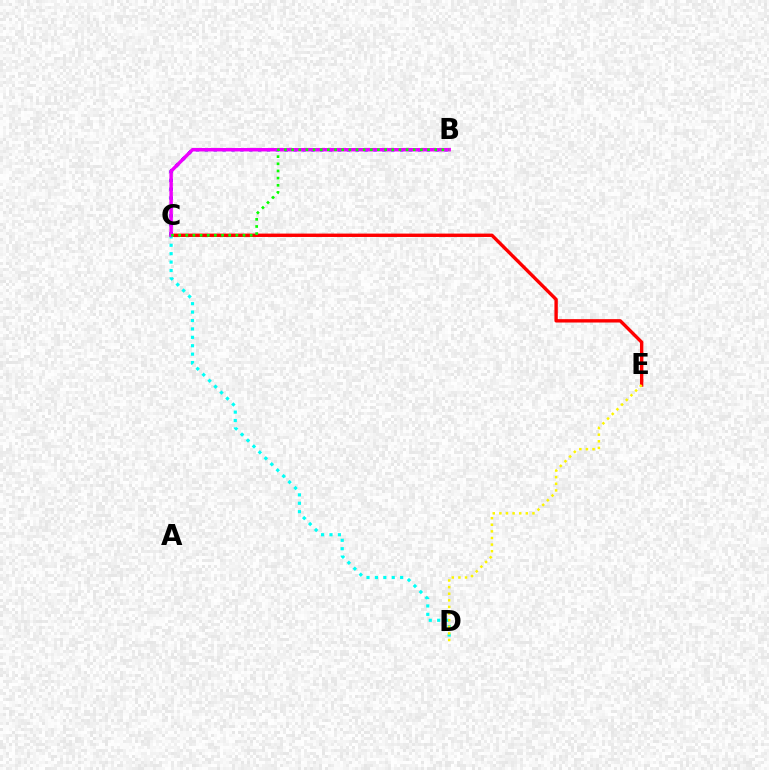{('C', 'E'): [{'color': '#ff0000', 'line_style': 'solid', 'thickness': 2.43}], ('C', 'D'): [{'color': '#00fff6', 'line_style': 'dotted', 'thickness': 2.28}], ('B', 'C'): [{'color': '#0010ff', 'line_style': 'dotted', 'thickness': 2.41}, {'color': '#ee00ff', 'line_style': 'solid', 'thickness': 2.49}, {'color': '#08ff00', 'line_style': 'dotted', 'thickness': 1.94}], ('D', 'E'): [{'color': '#fcf500', 'line_style': 'dotted', 'thickness': 1.8}]}